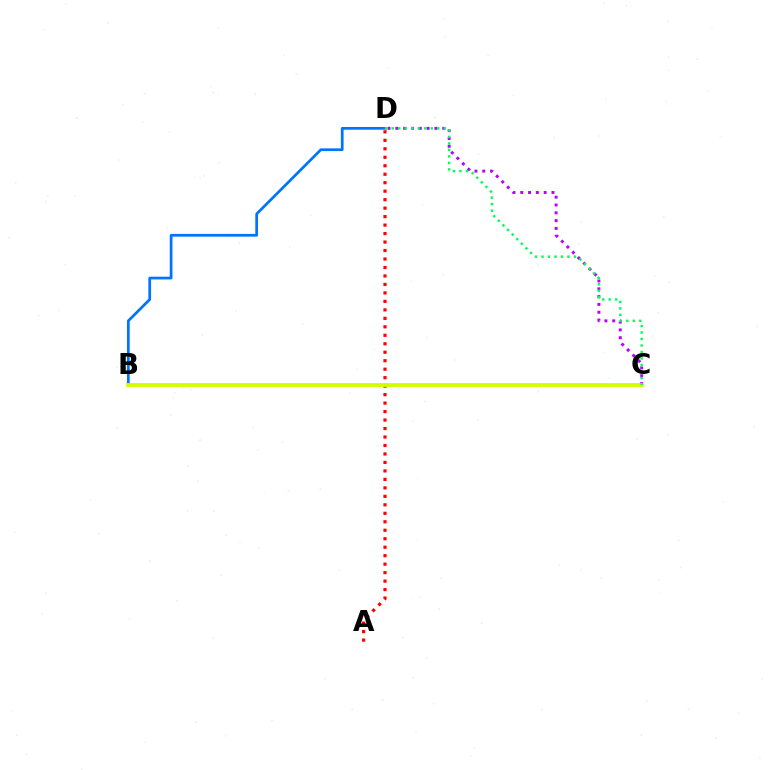{('C', 'D'): [{'color': '#b900ff', 'line_style': 'dotted', 'thickness': 2.12}, {'color': '#00ff5c', 'line_style': 'dotted', 'thickness': 1.77}], ('B', 'D'): [{'color': '#0074ff', 'line_style': 'solid', 'thickness': 1.97}], ('A', 'D'): [{'color': '#ff0000', 'line_style': 'dotted', 'thickness': 2.3}], ('B', 'C'): [{'color': '#d1ff00', 'line_style': 'solid', 'thickness': 2.76}]}